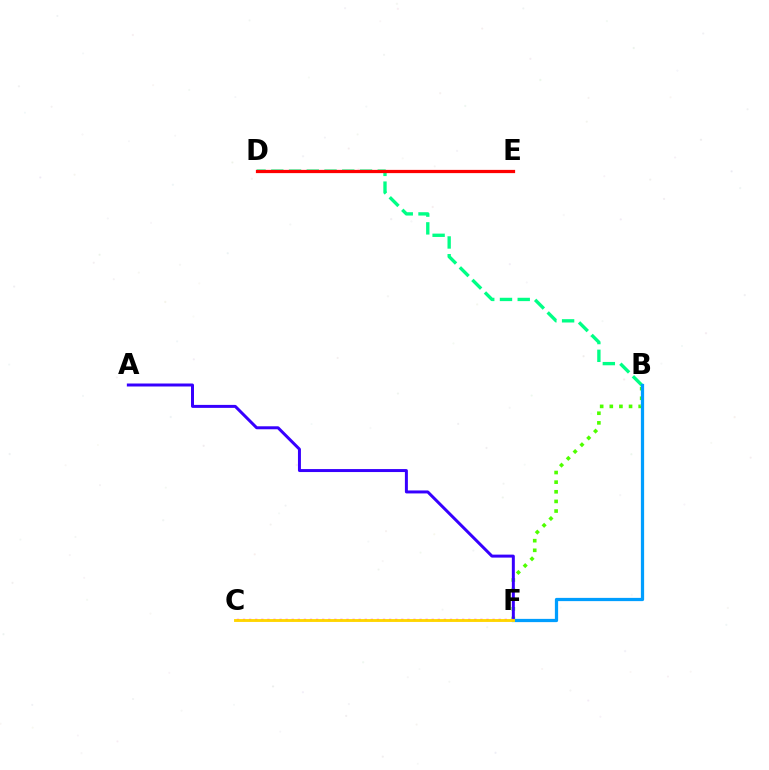{('B', 'D'): [{'color': '#00ff86', 'line_style': 'dashed', 'thickness': 2.41}], ('B', 'F'): [{'color': '#4fff00', 'line_style': 'dotted', 'thickness': 2.62}, {'color': '#009eff', 'line_style': 'solid', 'thickness': 2.33}], ('A', 'F'): [{'color': '#3700ff', 'line_style': 'solid', 'thickness': 2.15}], ('C', 'F'): [{'color': '#ff00ed', 'line_style': 'dotted', 'thickness': 1.65}, {'color': '#ffd500', 'line_style': 'solid', 'thickness': 2.07}], ('D', 'E'): [{'color': '#ff0000', 'line_style': 'solid', 'thickness': 2.33}]}